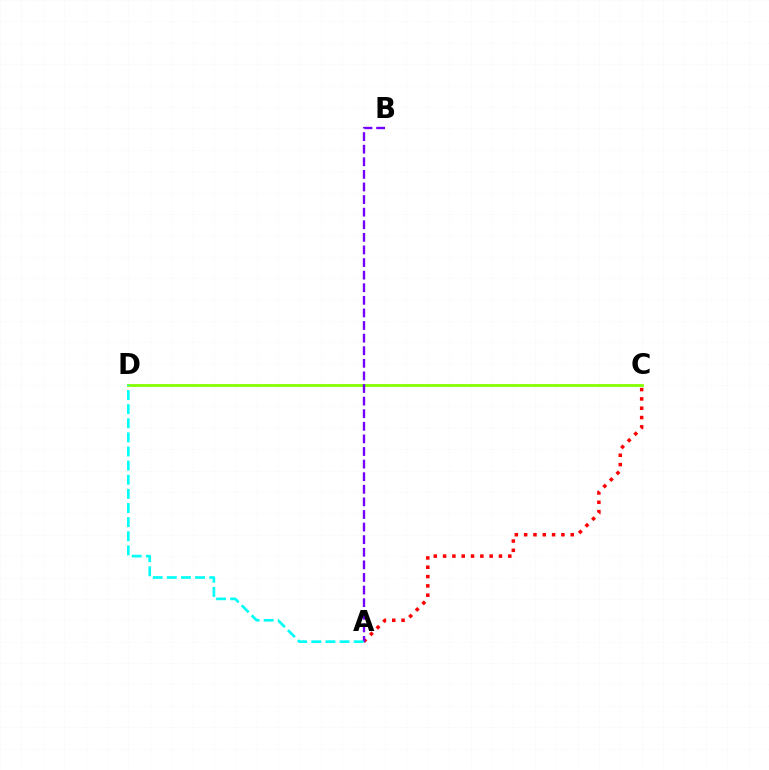{('A', 'C'): [{'color': '#ff0000', 'line_style': 'dotted', 'thickness': 2.53}], ('C', 'D'): [{'color': '#84ff00', 'line_style': 'solid', 'thickness': 2.01}], ('A', 'B'): [{'color': '#7200ff', 'line_style': 'dashed', 'thickness': 1.71}], ('A', 'D'): [{'color': '#00fff6', 'line_style': 'dashed', 'thickness': 1.92}]}